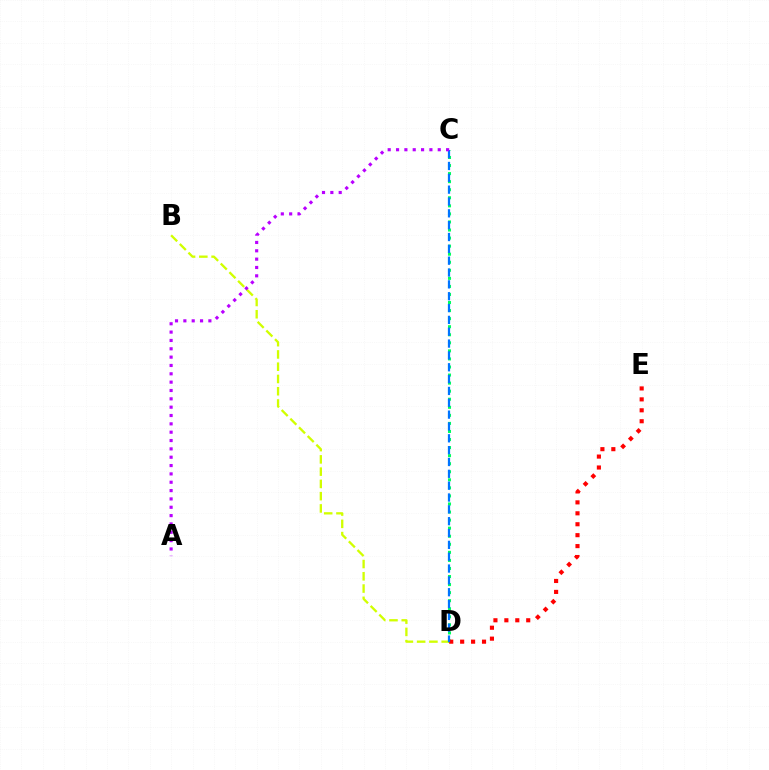{('B', 'D'): [{'color': '#d1ff00', 'line_style': 'dashed', 'thickness': 1.67}], ('C', 'D'): [{'color': '#00ff5c', 'line_style': 'dotted', 'thickness': 2.19}, {'color': '#0074ff', 'line_style': 'dashed', 'thickness': 1.61}], ('D', 'E'): [{'color': '#ff0000', 'line_style': 'dotted', 'thickness': 2.97}], ('A', 'C'): [{'color': '#b900ff', 'line_style': 'dotted', 'thickness': 2.27}]}